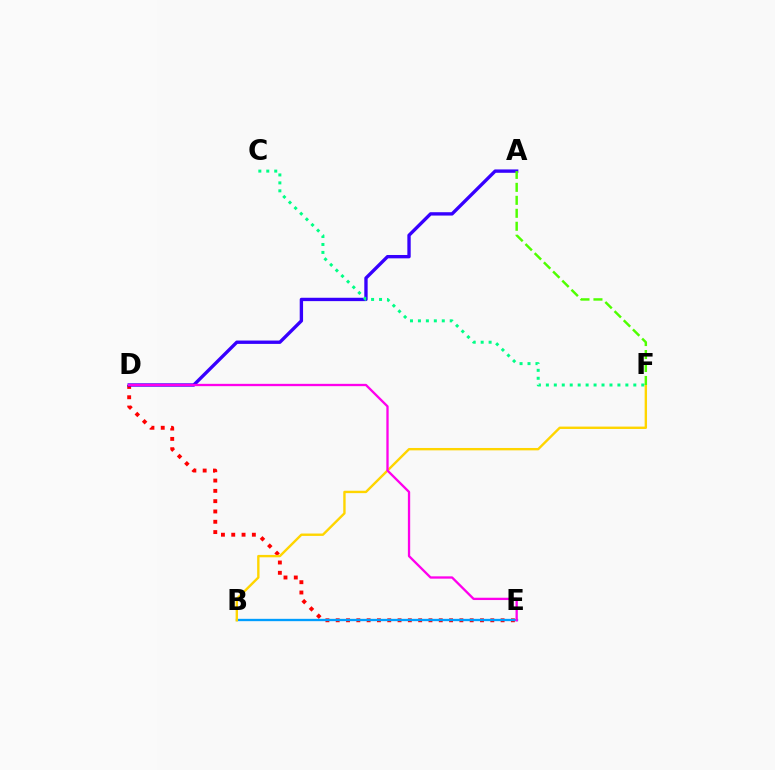{('D', 'E'): [{'color': '#ff0000', 'line_style': 'dotted', 'thickness': 2.8}, {'color': '#ff00ed', 'line_style': 'solid', 'thickness': 1.66}], ('B', 'E'): [{'color': '#009eff', 'line_style': 'solid', 'thickness': 1.68}], ('A', 'D'): [{'color': '#3700ff', 'line_style': 'solid', 'thickness': 2.41}], ('B', 'F'): [{'color': '#ffd500', 'line_style': 'solid', 'thickness': 1.72}], ('A', 'F'): [{'color': '#4fff00', 'line_style': 'dashed', 'thickness': 1.76}], ('C', 'F'): [{'color': '#00ff86', 'line_style': 'dotted', 'thickness': 2.16}]}